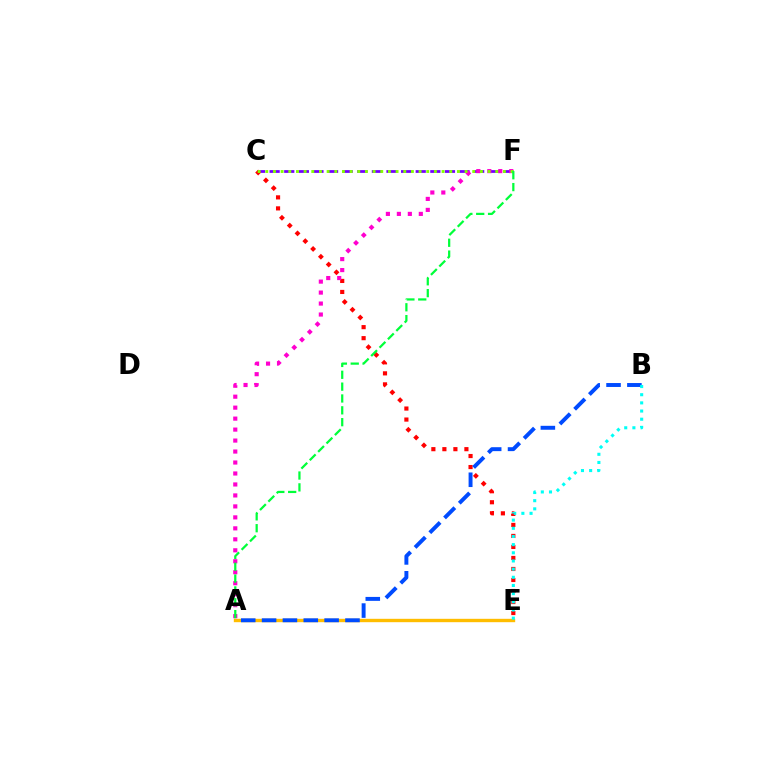{('A', 'E'): [{'color': '#ffbd00', 'line_style': 'solid', 'thickness': 2.43}], ('C', 'F'): [{'color': '#7200ff', 'line_style': 'dashed', 'thickness': 1.98}, {'color': '#84ff00', 'line_style': 'dotted', 'thickness': 2.08}], ('C', 'E'): [{'color': '#ff0000', 'line_style': 'dotted', 'thickness': 2.99}], ('A', 'F'): [{'color': '#ff00cf', 'line_style': 'dotted', 'thickness': 2.98}, {'color': '#00ff39', 'line_style': 'dashed', 'thickness': 1.61}], ('A', 'B'): [{'color': '#004bff', 'line_style': 'dashed', 'thickness': 2.83}], ('B', 'E'): [{'color': '#00fff6', 'line_style': 'dotted', 'thickness': 2.22}]}